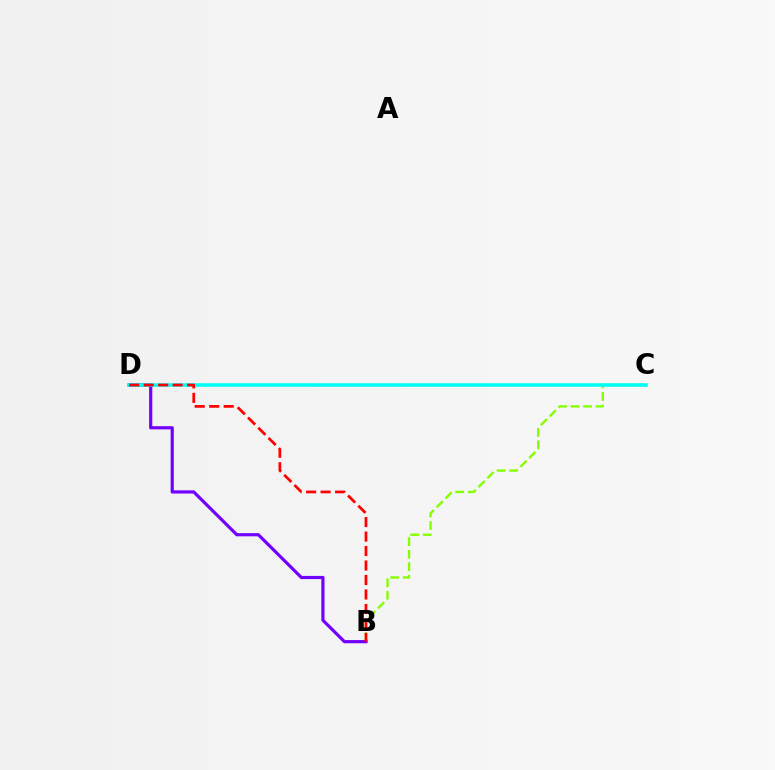{('B', 'C'): [{'color': '#84ff00', 'line_style': 'dashed', 'thickness': 1.7}], ('B', 'D'): [{'color': '#7200ff', 'line_style': 'solid', 'thickness': 2.29}, {'color': '#ff0000', 'line_style': 'dashed', 'thickness': 1.97}], ('C', 'D'): [{'color': '#00fff6', 'line_style': 'solid', 'thickness': 2.56}]}